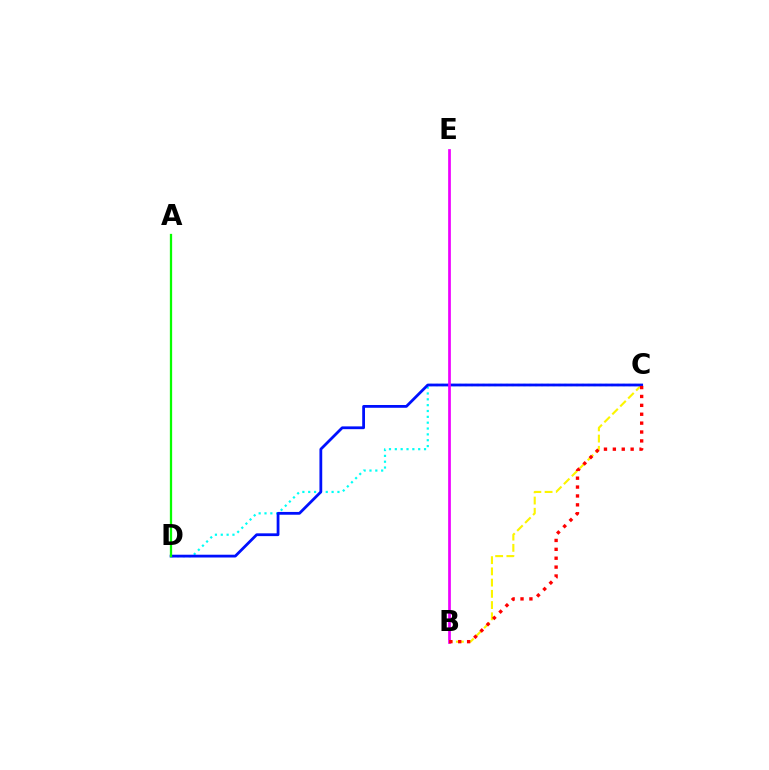{('C', 'D'): [{'color': '#00fff6', 'line_style': 'dotted', 'thickness': 1.59}, {'color': '#0010ff', 'line_style': 'solid', 'thickness': 2.0}], ('B', 'C'): [{'color': '#fcf500', 'line_style': 'dashed', 'thickness': 1.53}, {'color': '#ff0000', 'line_style': 'dotted', 'thickness': 2.42}], ('B', 'E'): [{'color': '#ee00ff', 'line_style': 'solid', 'thickness': 1.96}], ('A', 'D'): [{'color': '#08ff00', 'line_style': 'solid', 'thickness': 1.64}]}